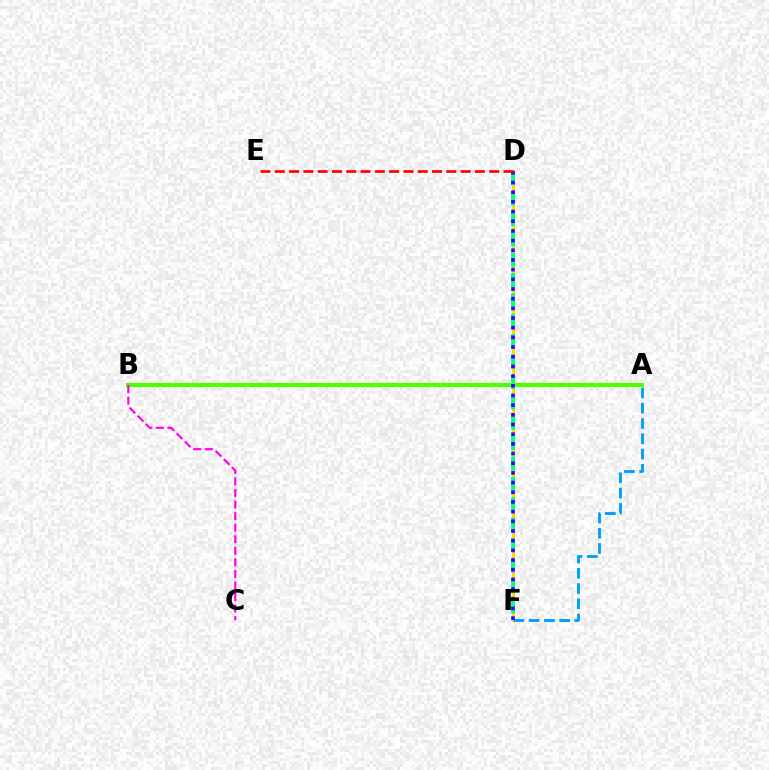{('D', 'F'): [{'color': '#ffd500', 'line_style': 'solid', 'thickness': 2.05}, {'color': '#00ff86', 'line_style': 'dashed', 'thickness': 2.77}, {'color': '#3700ff', 'line_style': 'dotted', 'thickness': 2.63}], ('A', 'F'): [{'color': '#009eff', 'line_style': 'dashed', 'thickness': 2.07}], ('A', 'B'): [{'color': '#4fff00', 'line_style': 'solid', 'thickness': 2.98}], ('B', 'C'): [{'color': '#ff00ed', 'line_style': 'dashed', 'thickness': 1.57}], ('D', 'E'): [{'color': '#ff0000', 'line_style': 'dashed', 'thickness': 1.94}]}